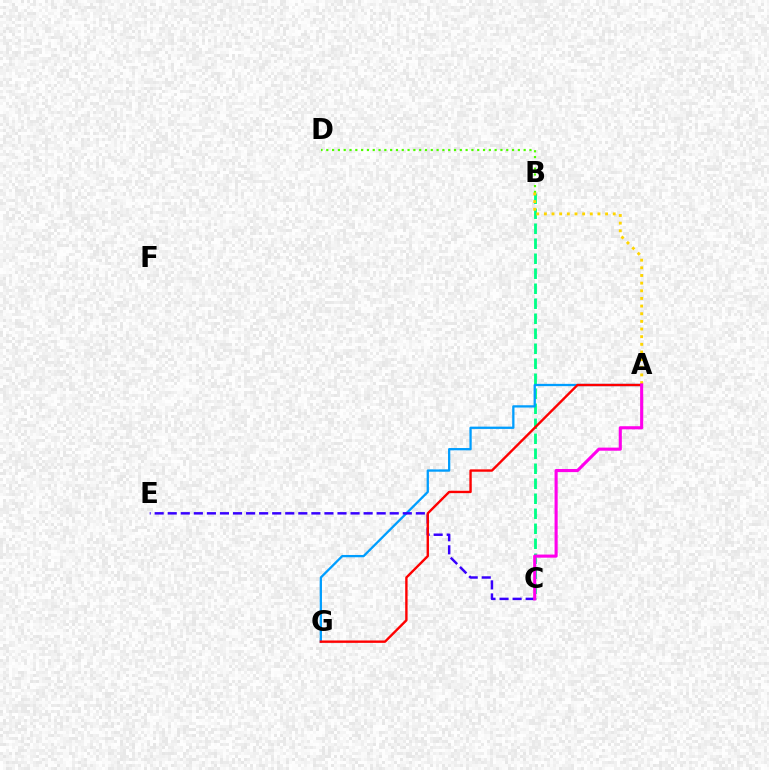{('B', 'C'): [{'color': '#00ff86', 'line_style': 'dashed', 'thickness': 2.04}], ('B', 'D'): [{'color': '#4fff00', 'line_style': 'dotted', 'thickness': 1.58}], ('A', 'G'): [{'color': '#009eff', 'line_style': 'solid', 'thickness': 1.65}, {'color': '#ff0000', 'line_style': 'solid', 'thickness': 1.72}], ('A', 'B'): [{'color': '#ffd500', 'line_style': 'dotted', 'thickness': 2.08}], ('C', 'E'): [{'color': '#3700ff', 'line_style': 'dashed', 'thickness': 1.77}], ('A', 'C'): [{'color': '#ff00ed', 'line_style': 'solid', 'thickness': 2.24}]}